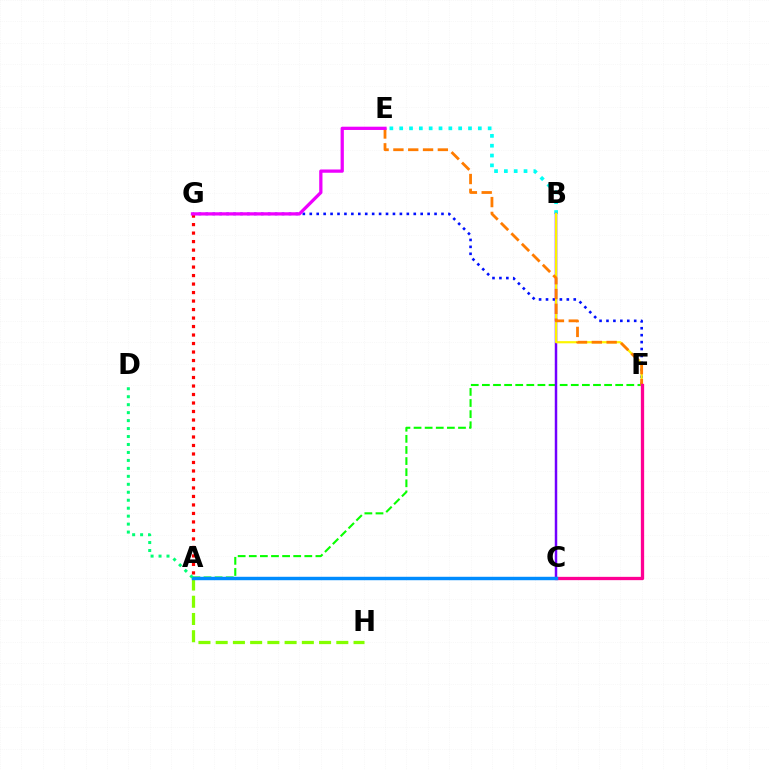{('F', 'G'): [{'color': '#0010ff', 'line_style': 'dotted', 'thickness': 1.88}], ('B', 'E'): [{'color': '#00fff6', 'line_style': 'dotted', 'thickness': 2.67}], ('A', 'G'): [{'color': '#ff0000', 'line_style': 'dotted', 'thickness': 2.31}], ('A', 'H'): [{'color': '#84ff00', 'line_style': 'dashed', 'thickness': 2.34}], ('A', 'F'): [{'color': '#08ff00', 'line_style': 'dashed', 'thickness': 1.51}], ('B', 'C'): [{'color': '#7200ff', 'line_style': 'solid', 'thickness': 1.78}], ('B', 'F'): [{'color': '#fcf500', 'line_style': 'solid', 'thickness': 1.57}], ('E', 'F'): [{'color': '#ff7c00', 'line_style': 'dashed', 'thickness': 2.01}], ('C', 'F'): [{'color': '#ff0094', 'line_style': 'solid', 'thickness': 2.37}], ('A', 'C'): [{'color': '#008cff', 'line_style': 'solid', 'thickness': 2.47}], ('A', 'D'): [{'color': '#00ff74', 'line_style': 'dotted', 'thickness': 2.16}], ('E', 'G'): [{'color': '#ee00ff', 'line_style': 'solid', 'thickness': 2.35}]}